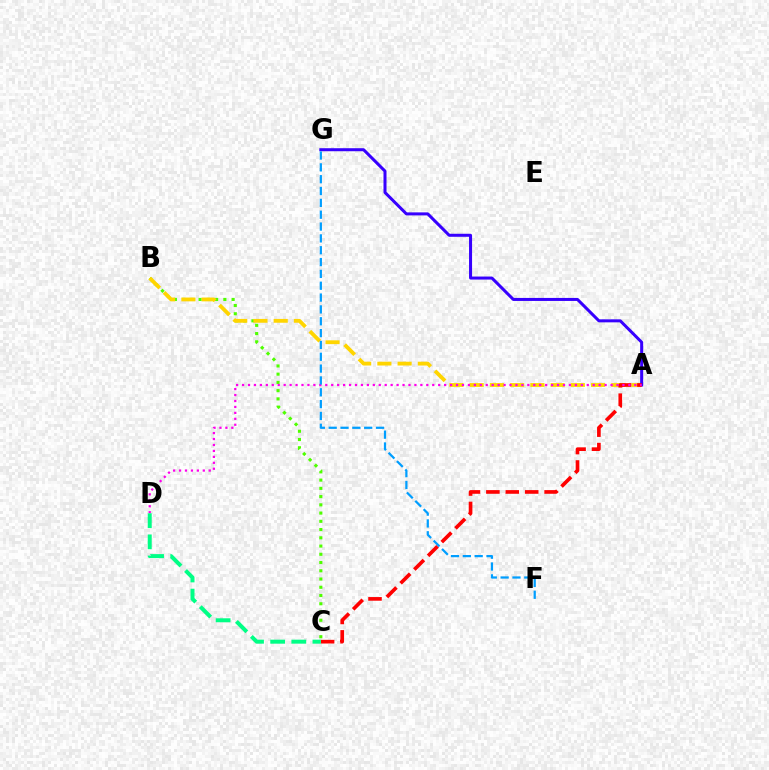{('B', 'C'): [{'color': '#4fff00', 'line_style': 'dotted', 'thickness': 2.24}], ('A', 'B'): [{'color': '#ffd500', 'line_style': 'dashed', 'thickness': 2.75}], ('A', 'G'): [{'color': '#3700ff', 'line_style': 'solid', 'thickness': 2.17}], ('A', 'C'): [{'color': '#ff0000', 'line_style': 'dashed', 'thickness': 2.64}], ('A', 'D'): [{'color': '#ff00ed', 'line_style': 'dotted', 'thickness': 1.61}], ('C', 'D'): [{'color': '#00ff86', 'line_style': 'dashed', 'thickness': 2.87}], ('F', 'G'): [{'color': '#009eff', 'line_style': 'dashed', 'thickness': 1.61}]}